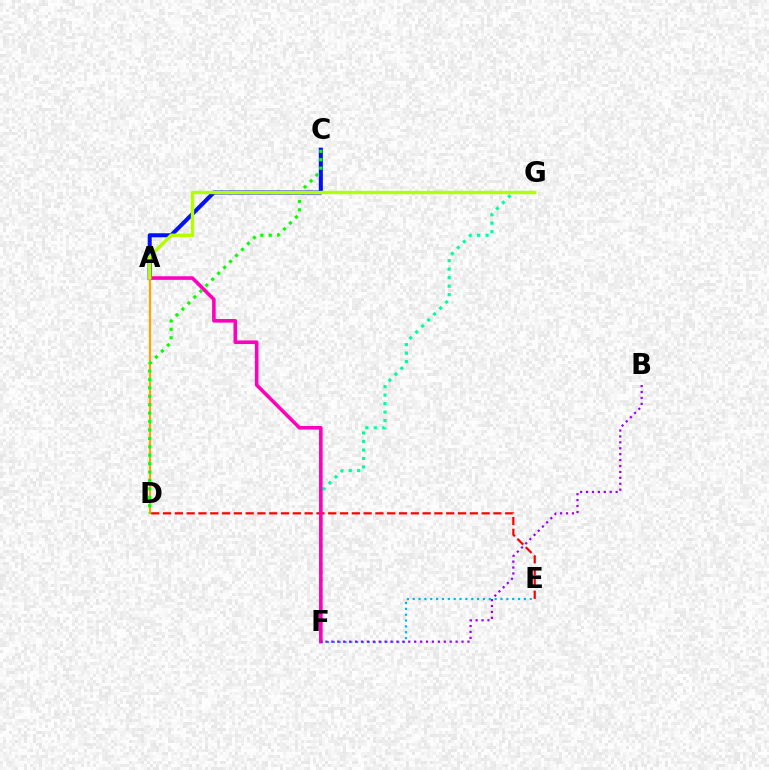{('F', 'G'): [{'color': '#00ff9d', 'line_style': 'dotted', 'thickness': 2.3}], ('E', 'F'): [{'color': '#00b5ff', 'line_style': 'dotted', 'thickness': 1.59}], ('A', 'C'): [{'color': '#0010ff', 'line_style': 'solid', 'thickness': 2.91}], ('A', 'D'): [{'color': '#ffa500', 'line_style': 'solid', 'thickness': 1.6}], ('D', 'E'): [{'color': '#ff0000', 'line_style': 'dashed', 'thickness': 1.6}], ('A', 'F'): [{'color': '#ff00bd', 'line_style': 'solid', 'thickness': 2.59}], ('B', 'F'): [{'color': '#9b00ff', 'line_style': 'dotted', 'thickness': 1.61}], ('C', 'D'): [{'color': '#08ff00', 'line_style': 'dotted', 'thickness': 2.29}], ('A', 'G'): [{'color': '#b3ff00', 'line_style': 'solid', 'thickness': 2.45}]}